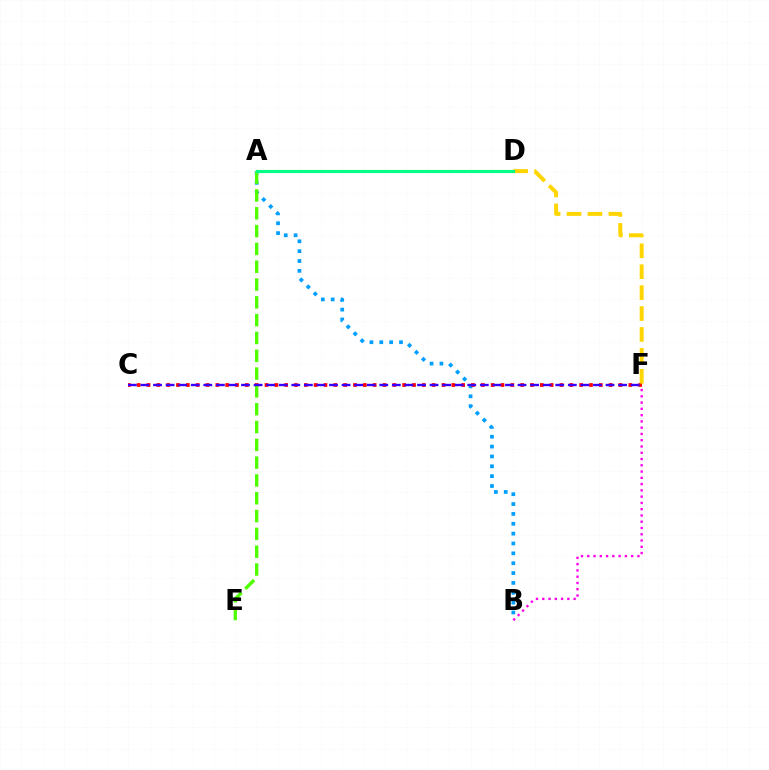{('A', 'B'): [{'color': '#009eff', 'line_style': 'dotted', 'thickness': 2.68}], ('C', 'F'): [{'color': '#ff0000', 'line_style': 'dotted', 'thickness': 2.67}, {'color': '#3700ff', 'line_style': 'dashed', 'thickness': 1.71}], ('A', 'E'): [{'color': '#4fff00', 'line_style': 'dashed', 'thickness': 2.42}], ('D', 'F'): [{'color': '#ffd500', 'line_style': 'dashed', 'thickness': 2.84}], ('B', 'F'): [{'color': '#ff00ed', 'line_style': 'dotted', 'thickness': 1.7}], ('A', 'D'): [{'color': '#00ff86', 'line_style': 'solid', 'thickness': 2.25}]}